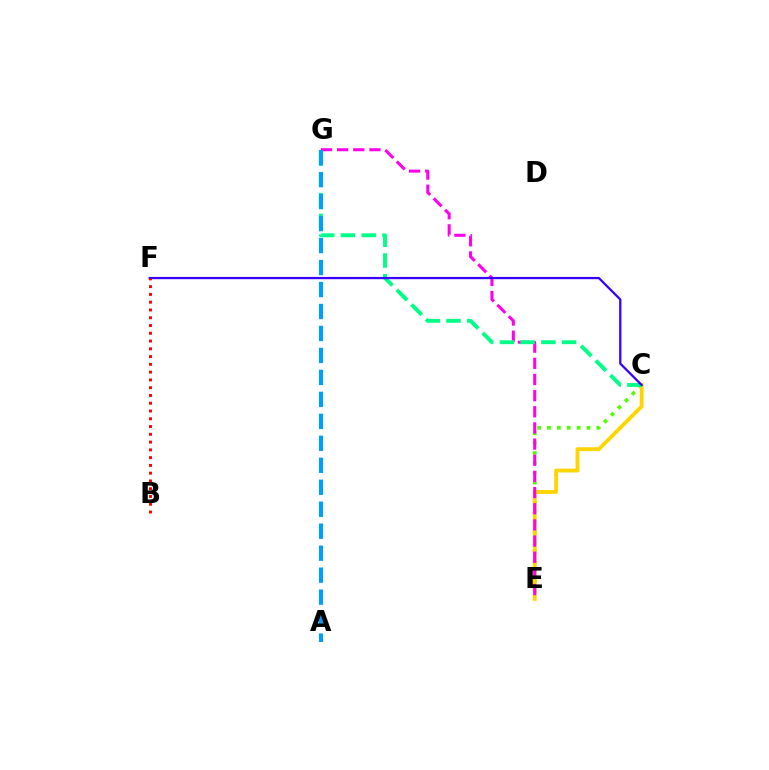{('C', 'E'): [{'color': '#4fff00', 'line_style': 'dotted', 'thickness': 2.68}, {'color': '#ffd500', 'line_style': 'solid', 'thickness': 2.78}], ('E', 'G'): [{'color': '#ff00ed', 'line_style': 'dashed', 'thickness': 2.2}], ('C', 'G'): [{'color': '#00ff86', 'line_style': 'dashed', 'thickness': 2.82}], ('A', 'G'): [{'color': '#009eff', 'line_style': 'dashed', 'thickness': 2.99}], ('C', 'F'): [{'color': '#3700ff', 'line_style': 'solid', 'thickness': 1.63}], ('B', 'F'): [{'color': '#ff0000', 'line_style': 'dotted', 'thickness': 2.11}]}